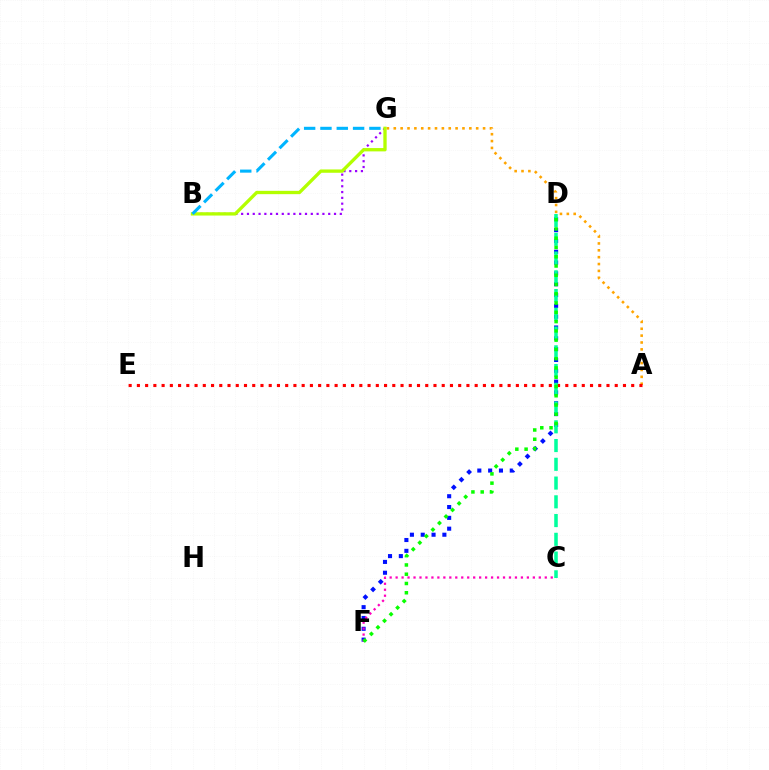{('A', 'G'): [{'color': '#ffa500', 'line_style': 'dotted', 'thickness': 1.87}], ('D', 'F'): [{'color': '#0010ff', 'line_style': 'dotted', 'thickness': 2.94}, {'color': '#08ff00', 'line_style': 'dotted', 'thickness': 2.52}], ('B', 'G'): [{'color': '#9b00ff', 'line_style': 'dotted', 'thickness': 1.58}, {'color': '#b3ff00', 'line_style': 'solid', 'thickness': 2.39}, {'color': '#00b5ff', 'line_style': 'dashed', 'thickness': 2.22}], ('A', 'E'): [{'color': '#ff0000', 'line_style': 'dotted', 'thickness': 2.24}], ('C', 'D'): [{'color': '#00ff9d', 'line_style': 'dashed', 'thickness': 2.55}], ('C', 'F'): [{'color': '#ff00bd', 'line_style': 'dotted', 'thickness': 1.62}]}